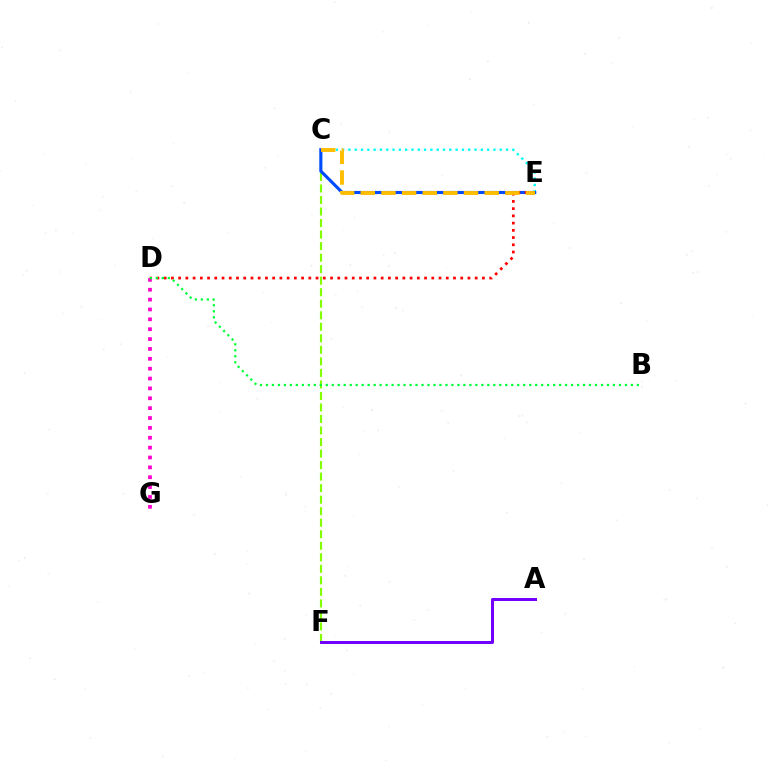{('C', 'F'): [{'color': '#84ff00', 'line_style': 'dashed', 'thickness': 1.57}], ('C', 'E'): [{'color': '#00fff6', 'line_style': 'dotted', 'thickness': 1.71}, {'color': '#004bff', 'line_style': 'solid', 'thickness': 2.23}, {'color': '#ffbd00', 'line_style': 'dashed', 'thickness': 2.81}], ('D', 'E'): [{'color': '#ff0000', 'line_style': 'dotted', 'thickness': 1.97}], ('D', 'G'): [{'color': '#ff00cf', 'line_style': 'dotted', 'thickness': 2.68}], ('A', 'F'): [{'color': '#7200ff', 'line_style': 'solid', 'thickness': 2.15}], ('B', 'D'): [{'color': '#00ff39', 'line_style': 'dotted', 'thickness': 1.63}]}